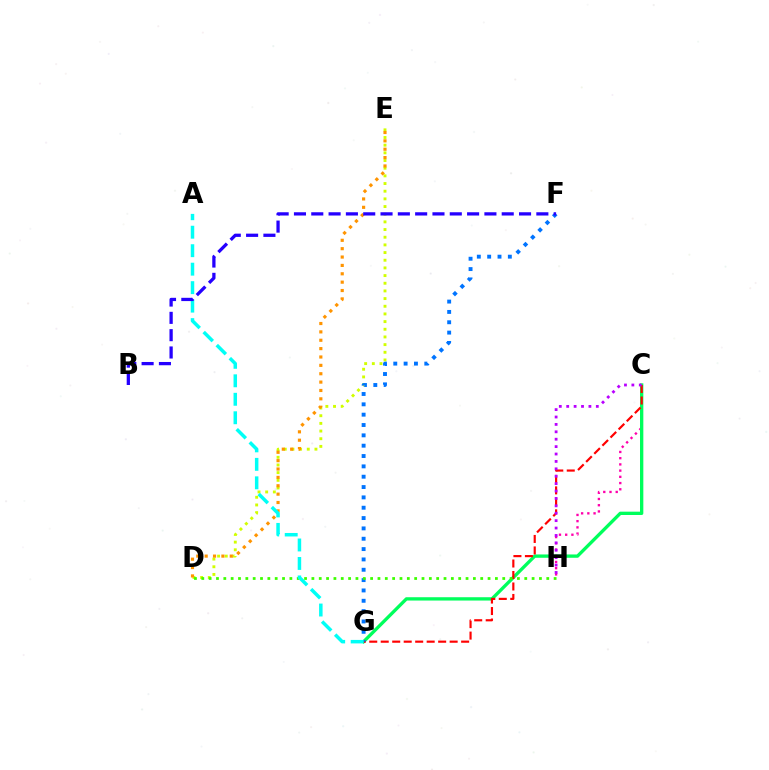{('D', 'E'): [{'color': '#d1ff00', 'line_style': 'dotted', 'thickness': 2.08}, {'color': '#ff9400', 'line_style': 'dotted', 'thickness': 2.27}], ('C', 'H'): [{'color': '#ff00ac', 'line_style': 'dotted', 'thickness': 1.69}, {'color': '#b900ff', 'line_style': 'dotted', 'thickness': 2.01}], ('C', 'G'): [{'color': '#00ff5c', 'line_style': 'solid', 'thickness': 2.4}, {'color': '#ff0000', 'line_style': 'dashed', 'thickness': 1.56}], ('F', 'G'): [{'color': '#0074ff', 'line_style': 'dotted', 'thickness': 2.81}], ('D', 'H'): [{'color': '#3dff00', 'line_style': 'dotted', 'thickness': 1.99}], ('A', 'G'): [{'color': '#00fff6', 'line_style': 'dashed', 'thickness': 2.51}], ('B', 'F'): [{'color': '#2500ff', 'line_style': 'dashed', 'thickness': 2.35}]}